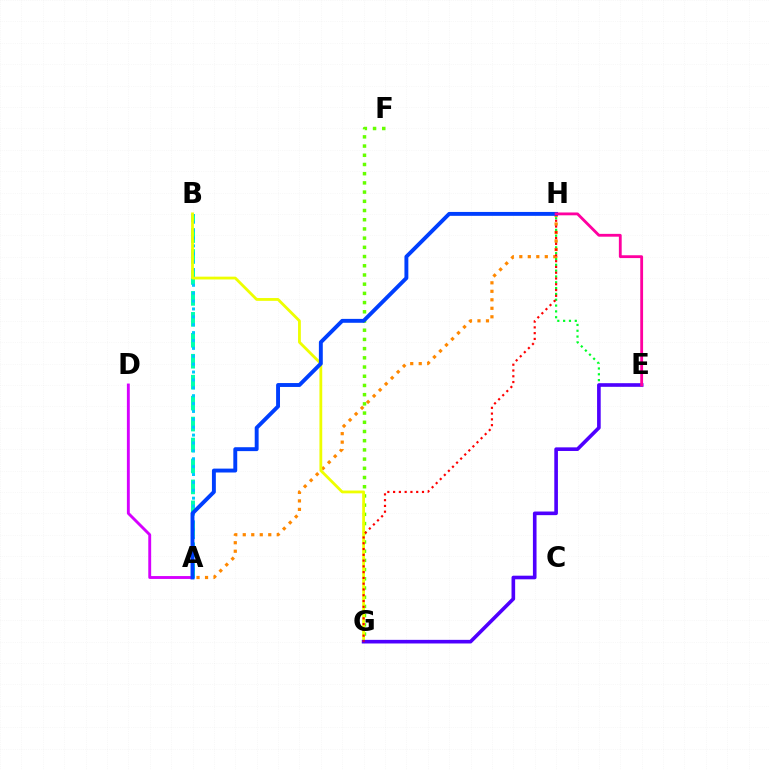{('A', 'B'): [{'color': '#00ffaf', 'line_style': 'dashed', 'thickness': 2.85}, {'color': '#00c7ff', 'line_style': 'dotted', 'thickness': 2.14}], ('E', 'H'): [{'color': '#00ff27', 'line_style': 'dotted', 'thickness': 1.58}, {'color': '#ff00a0', 'line_style': 'solid', 'thickness': 2.03}], ('F', 'G'): [{'color': '#66ff00', 'line_style': 'dotted', 'thickness': 2.5}], ('A', 'H'): [{'color': '#ff8800', 'line_style': 'dotted', 'thickness': 2.31}, {'color': '#003fff', 'line_style': 'solid', 'thickness': 2.81}], ('A', 'D'): [{'color': '#d600ff', 'line_style': 'solid', 'thickness': 2.08}], ('B', 'G'): [{'color': '#eeff00', 'line_style': 'solid', 'thickness': 2.02}], ('E', 'G'): [{'color': '#4f00ff', 'line_style': 'solid', 'thickness': 2.61}], ('G', 'H'): [{'color': '#ff0000', 'line_style': 'dotted', 'thickness': 1.57}]}